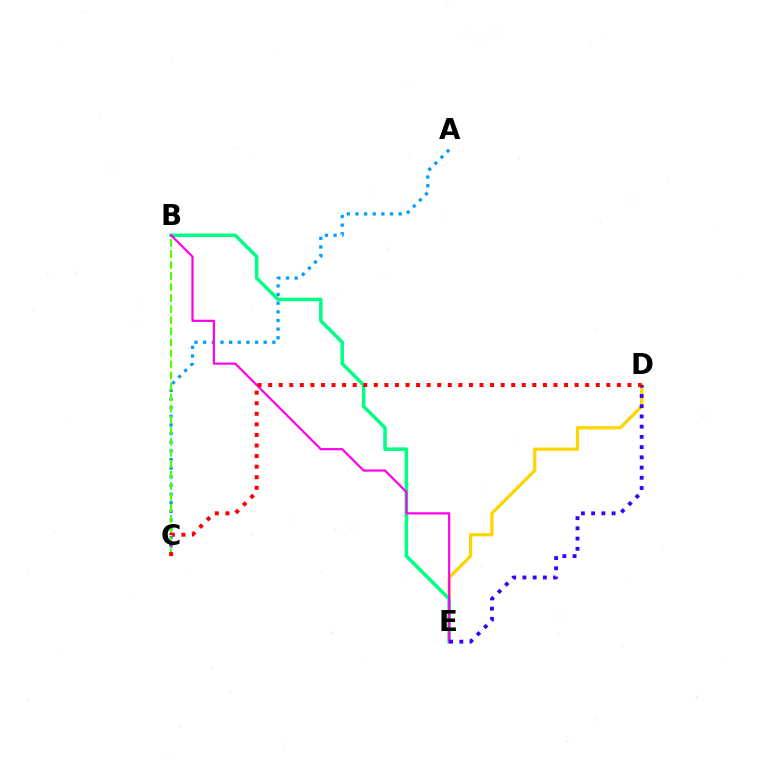{('D', 'E'): [{'color': '#ffd500', 'line_style': 'solid', 'thickness': 2.33}, {'color': '#3700ff', 'line_style': 'dotted', 'thickness': 2.78}], ('A', 'C'): [{'color': '#009eff', 'line_style': 'dotted', 'thickness': 2.35}], ('B', 'C'): [{'color': '#4fff00', 'line_style': 'dashed', 'thickness': 1.5}], ('B', 'E'): [{'color': '#00ff86', 'line_style': 'solid', 'thickness': 2.54}, {'color': '#ff00ed', 'line_style': 'solid', 'thickness': 1.58}], ('C', 'D'): [{'color': '#ff0000', 'line_style': 'dotted', 'thickness': 2.87}]}